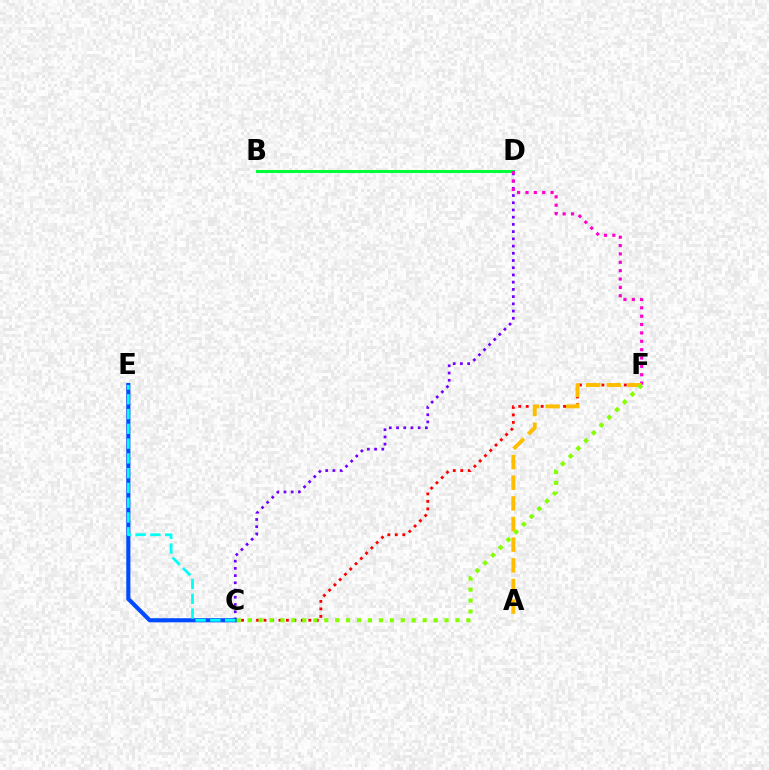{('C', 'D'): [{'color': '#7200ff', 'line_style': 'dotted', 'thickness': 1.96}], ('B', 'D'): [{'color': '#00ff39', 'line_style': 'solid', 'thickness': 2.18}], ('C', 'F'): [{'color': '#ff0000', 'line_style': 'dotted', 'thickness': 2.03}, {'color': '#84ff00', 'line_style': 'dotted', 'thickness': 2.97}], ('D', 'F'): [{'color': '#ff00cf', 'line_style': 'dotted', 'thickness': 2.27}], ('A', 'F'): [{'color': '#ffbd00', 'line_style': 'dashed', 'thickness': 2.8}], ('C', 'E'): [{'color': '#004bff', 'line_style': 'solid', 'thickness': 2.97}, {'color': '#00fff6', 'line_style': 'dashed', 'thickness': 2.01}]}